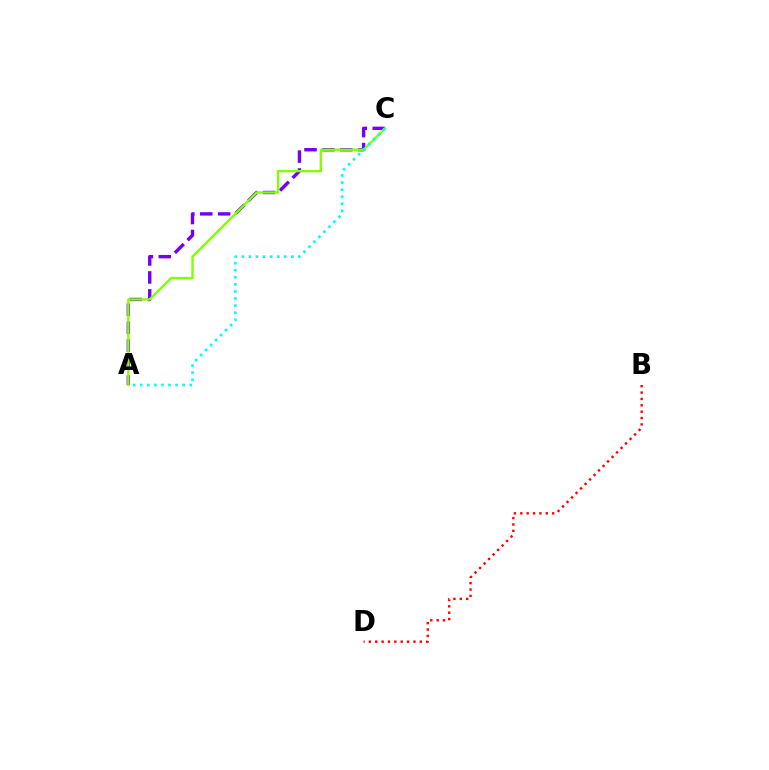{('A', 'C'): [{'color': '#7200ff', 'line_style': 'dashed', 'thickness': 2.43}, {'color': '#84ff00', 'line_style': 'solid', 'thickness': 1.72}, {'color': '#00fff6', 'line_style': 'dotted', 'thickness': 1.92}], ('B', 'D'): [{'color': '#ff0000', 'line_style': 'dotted', 'thickness': 1.73}]}